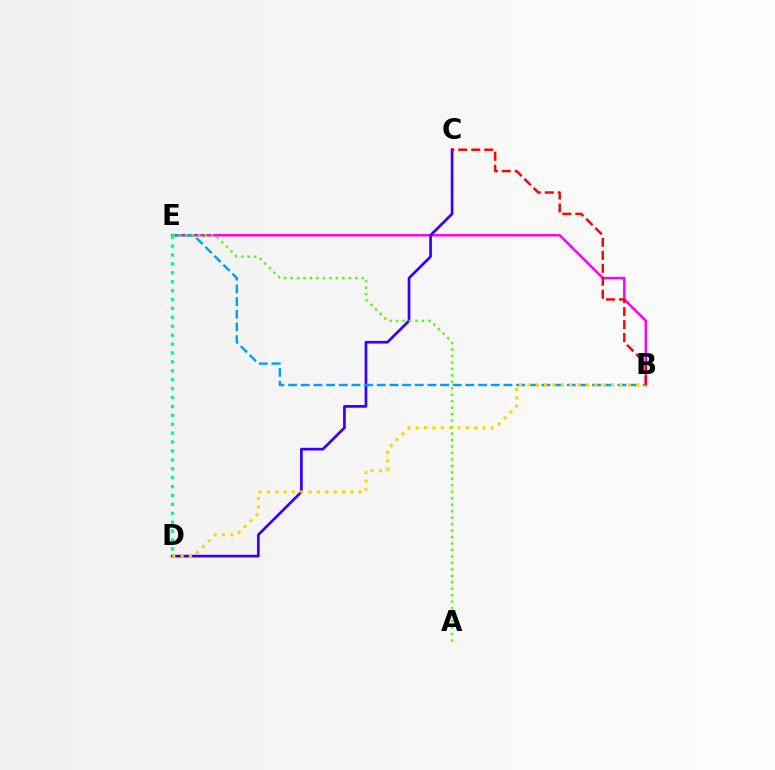{('B', 'E'): [{'color': '#ff00ed', 'line_style': 'solid', 'thickness': 1.78}, {'color': '#009eff', 'line_style': 'dashed', 'thickness': 1.72}], ('C', 'D'): [{'color': '#3700ff', 'line_style': 'solid', 'thickness': 1.95}], ('A', 'E'): [{'color': '#4fff00', 'line_style': 'dotted', 'thickness': 1.76}], ('B', 'D'): [{'color': '#ffd500', 'line_style': 'dotted', 'thickness': 2.27}], ('D', 'E'): [{'color': '#00ff86', 'line_style': 'dotted', 'thickness': 2.42}], ('B', 'C'): [{'color': '#ff0000', 'line_style': 'dashed', 'thickness': 1.76}]}